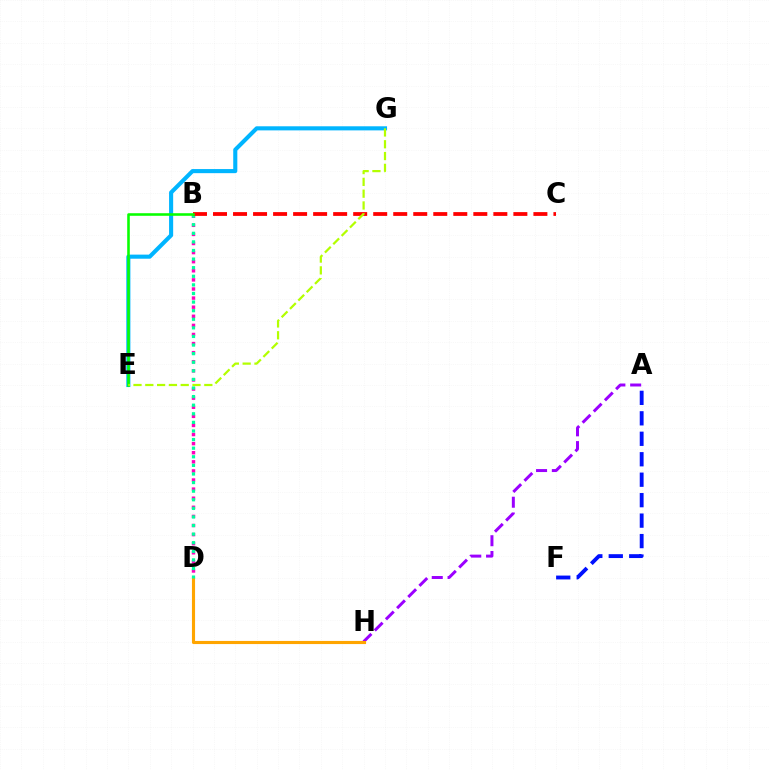{('B', 'D'): [{'color': '#ff00bd', 'line_style': 'dotted', 'thickness': 2.47}, {'color': '#00ff9d', 'line_style': 'dotted', 'thickness': 2.34}], ('A', 'H'): [{'color': '#9b00ff', 'line_style': 'dashed', 'thickness': 2.14}], ('E', 'G'): [{'color': '#00b5ff', 'line_style': 'solid', 'thickness': 2.95}, {'color': '#b3ff00', 'line_style': 'dashed', 'thickness': 1.6}], ('D', 'H'): [{'color': '#ffa500', 'line_style': 'solid', 'thickness': 2.24}], ('B', 'C'): [{'color': '#ff0000', 'line_style': 'dashed', 'thickness': 2.72}], ('A', 'F'): [{'color': '#0010ff', 'line_style': 'dashed', 'thickness': 2.78}], ('B', 'E'): [{'color': '#08ff00', 'line_style': 'solid', 'thickness': 1.86}]}